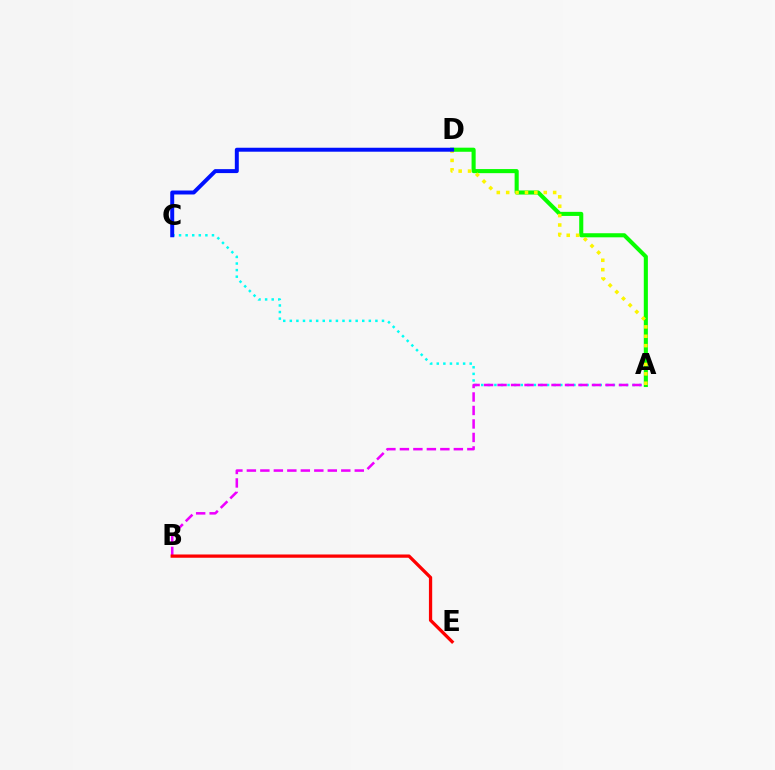{('A', 'C'): [{'color': '#00fff6', 'line_style': 'dotted', 'thickness': 1.79}], ('A', 'D'): [{'color': '#08ff00', 'line_style': 'solid', 'thickness': 2.94}, {'color': '#fcf500', 'line_style': 'dotted', 'thickness': 2.55}], ('A', 'B'): [{'color': '#ee00ff', 'line_style': 'dashed', 'thickness': 1.83}], ('B', 'E'): [{'color': '#ff0000', 'line_style': 'solid', 'thickness': 2.35}], ('C', 'D'): [{'color': '#0010ff', 'line_style': 'solid', 'thickness': 2.85}]}